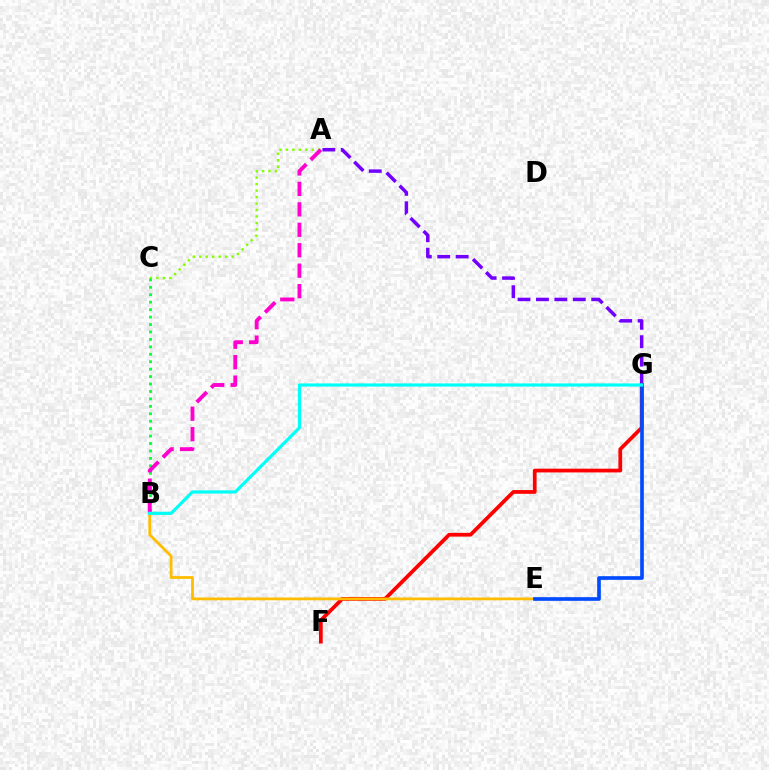{('A', 'C'): [{'color': '#84ff00', 'line_style': 'dotted', 'thickness': 1.76}], ('A', 'G'): [{'color': '#7200ff', 'line_style': 'dashed', 'thickness': 2.5}], ('F', 'G'): [{'color': '#ff0000', 'line_style': 'solid', 'thickness': 2.69}], ('B', 'C'): [{'color': '#00ff39', 'line_style': 'dotted', 'thickness': 2.02}], ('B', 'E'): [{'color': '#ffbd00', 'line_style': 'solid', 'thickness': 2.0}], ('A', 'B'): [{'color': '#ff00cf', 'line_style': 'dashed', 'thickness': 2.78}], ('E', 'G'): [{'color': '#004bff', 'line_style': 'solid', 'thickness': 2.64}], ('B', 'G'): [{'color': '#00fff6', 'line_style': 'solid', 'thickness': 2.28}]}